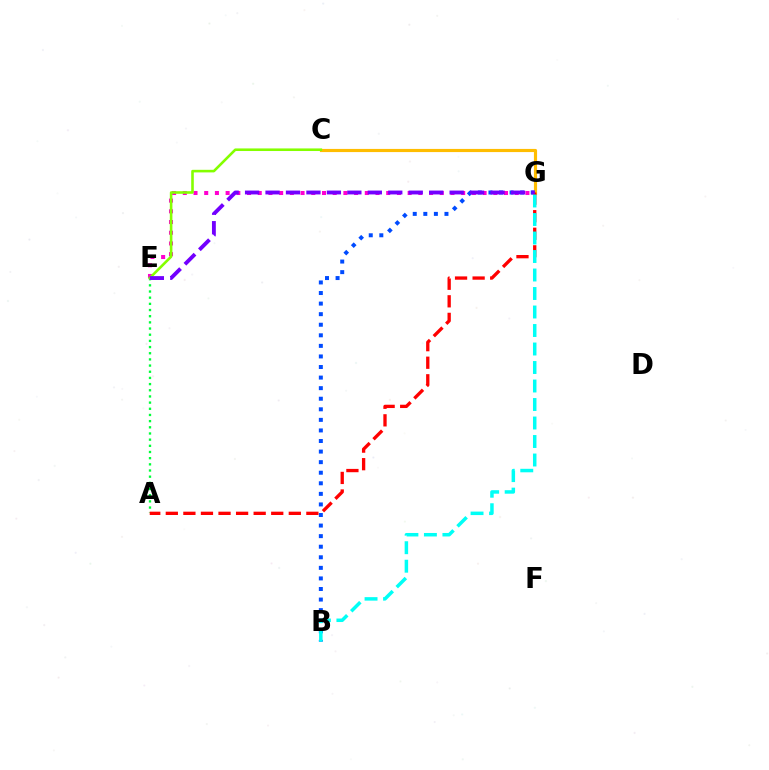{('E', 'G'): [{'color': '#ff00cf', 'line_style': 'dotted', 'thickness': 2.91}, {'color': '#7200ff', 'line_style': 'dashed', 'thickness': 2.78}], ('A', 'E'): [{'color': '#00ff39', 'line_style': 'dotted', 'thickness': 1.68}], ('C', 'G'): [{'color': '#ffbd00', 'line_style': 'solid', 'thickness': 2.27}], ('B', 'G'): [{'color': '#004bff', 'line_style': 'dotted', 'thickness': 2.87}, {'color': '#00fff6', 'line_style': 'dashed', 'thickness': 2.51}], ('A', 'G'): [{'color': '#ff0000', 'line_style': 'dashed', 'thickness': 2.39}], ('C', 'E'): [{'color': '#84ff00', 'line_style': 'solid', 'thickness': 1.87}]}